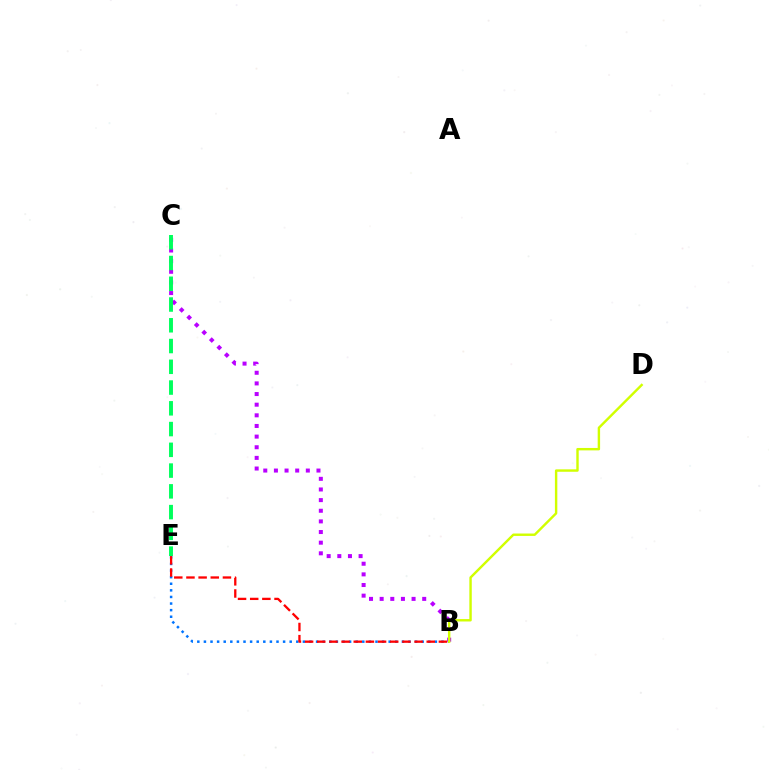{('B', 'C'): [{'color': '#b900ff', 'line_style': 'dotted', 'thickness': 2.89}], ('B', 'E'): [{'color': '#0074ff', 'line_style': 'dotted', 'thickness': 1.79}, {'color': '#ff0000', 'line_style': 'dashed', 'thickness': 1.65}], ('B', 'D'): [{'color': '#d1ff00', 'line_style': 'solid', 'thickness': 1.74}], ('C', 'E'): [{'color': '#00ff5c', 'line_style': 'dashed', 'thickness': 2.82}]}